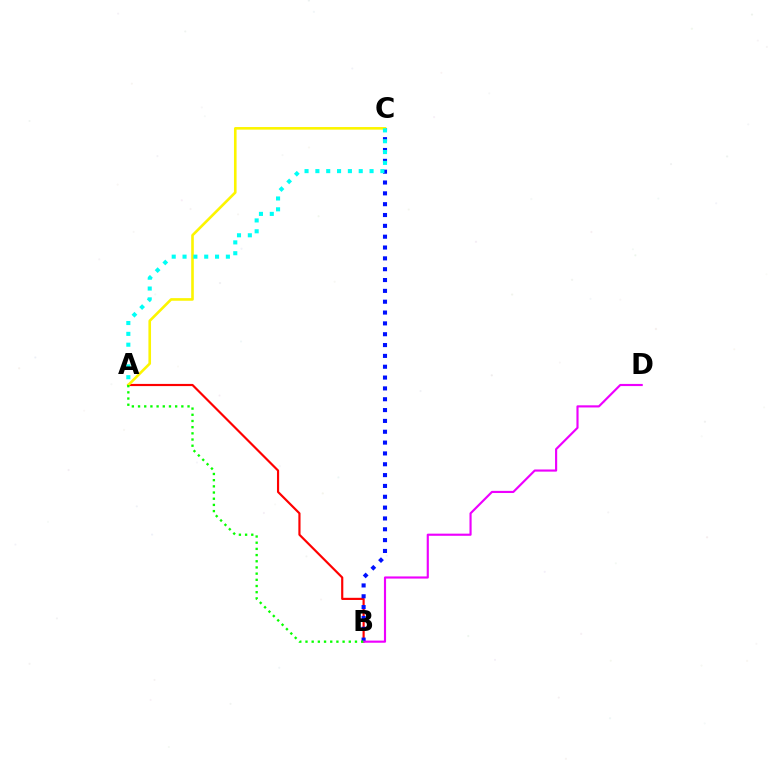{('A', 'B'): [{'color': '#ff0000', 'line_style': 'solid', 'thickness': 1.56}, {'color': '#08ff00', 'line_style': 'dotted', 'thickness': 1.68}], ('B', 'C'): [{'color': '#0010ff', 'line_style': 'dotted', 'thickness': 2.94}], ('A', 'C'): [{'color': '#fcf500', 'line_style': 'solid', 'thickness': 1.88}, {'color': '#00fff6', 'line_style': 'dotted', 'thickness': 2.94}], ('B', 'D'): [{'color': '#ee00ff', 'line_style': 'solid', 'thickness': 1.55}]}